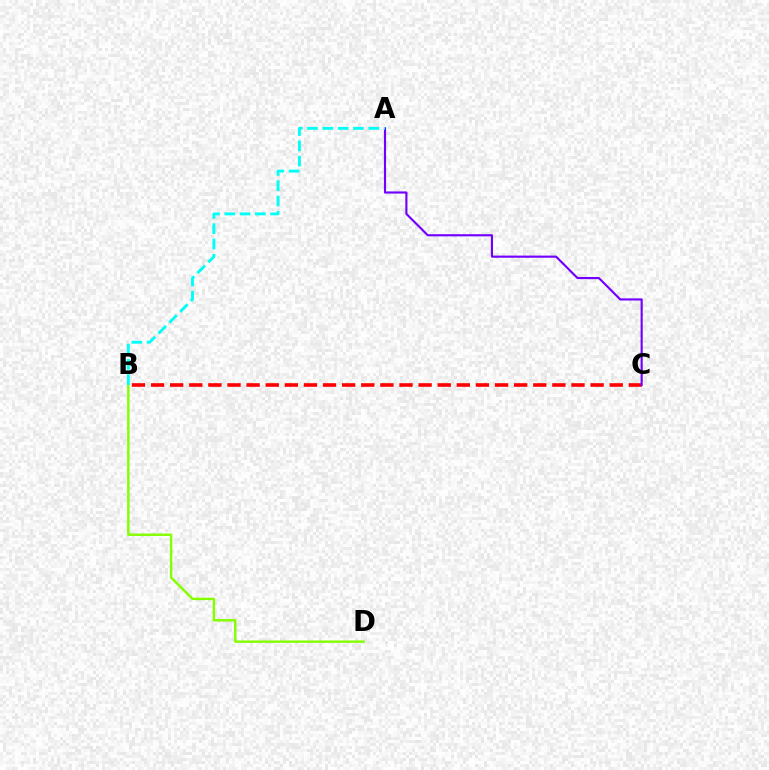{('B', 'C'): [{'color': '#ff0000', 'line_style': 'dashed', 'thickness': 2.6}], ('B', 'D'): [{'color': '#84ff00', 'line_style': 'solid', 'thickness': 1.75}], ('A', 'C'): [{'color': '#7200ff', 'line_style': 'solid', 'thickness': 1.54}], ('A', 'B'): [{'color': '#00fff6', 'line_style': 'dashed', 'thickness': 2.08}]}